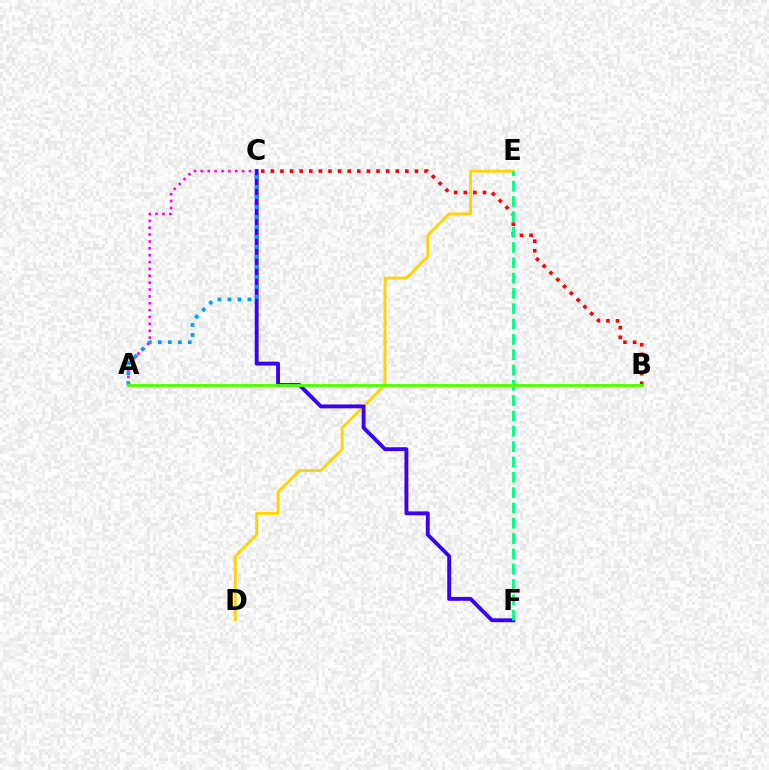{('A', 'C'): [{'color': '#ff00ed', 'line_style': 'dotted', 'thickness': 1.87}, {'color': '#009eff', 'line_style': 'dotted', 'thickness': 2.71}], ('D', 'E'): [{'color': '#ffd500', 'line_style': 'solid', 'thickness': 2.07}], ('C', 'F'): [{'color': '#3700ff', 'line_style': 'solid', 'thickness': 2.78}], ('B', 'C'): [{'color': '#ff0000', 'line_style': 'dotted', 'thickness': 2.61}], ('E', 'F'): [{'color': '#00ff86', 'line_style': 'dashed', 'thickness': 2.08}], ('A', 'B'): [{'color': '#4fff00', 'line_style': 'solid', 'thickness': 2.03}]}